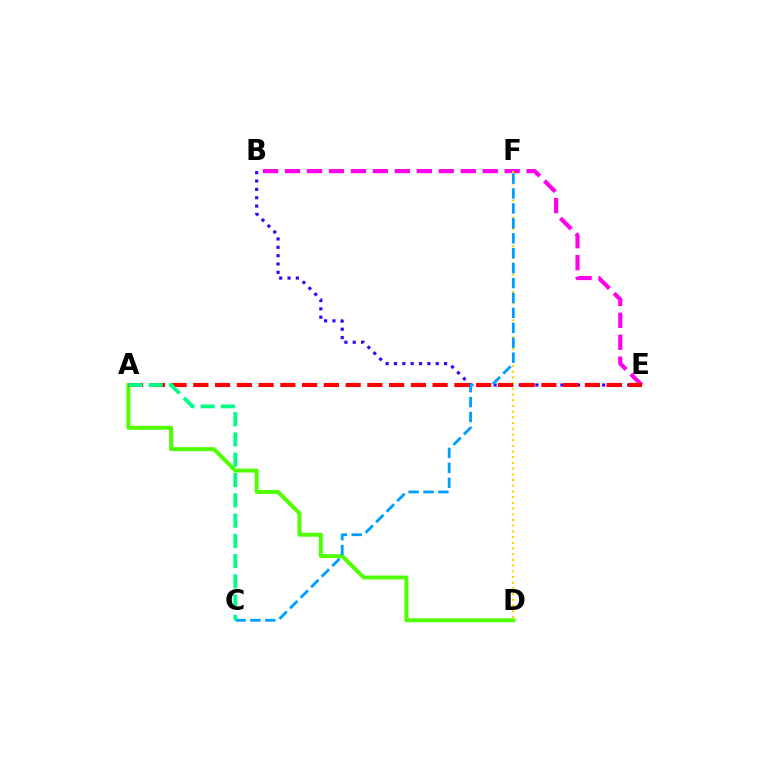{('B', 'E'): [{'color': '#3700ff', 'line_style': 'dotted', 'thickness': 2.27}, {'color': '#ff00ed', 'line_style': 'dashed', 'thickness': 2.98}], ('A', 'D'): [{'color': '#4fff00', 'line_style': 'solid', 'thickness': 2.83}], ('D', 'F'): [{'color': '#ffd500', 'line_style': 'dotted', 'thickness': 1.55}], ('C', 'F'): [{'color': '#009eff', 'line_style': 'dashed', 'thickness': 2.03}], ('A', 'E'): [{'color': '#ff0000', 'line_style': 'dashed', 'thickness': 2.96}], ('A', 'C'): [{'color': '#00ff86', 'line_style': 'dashed', 'thickness': 2.75}]}